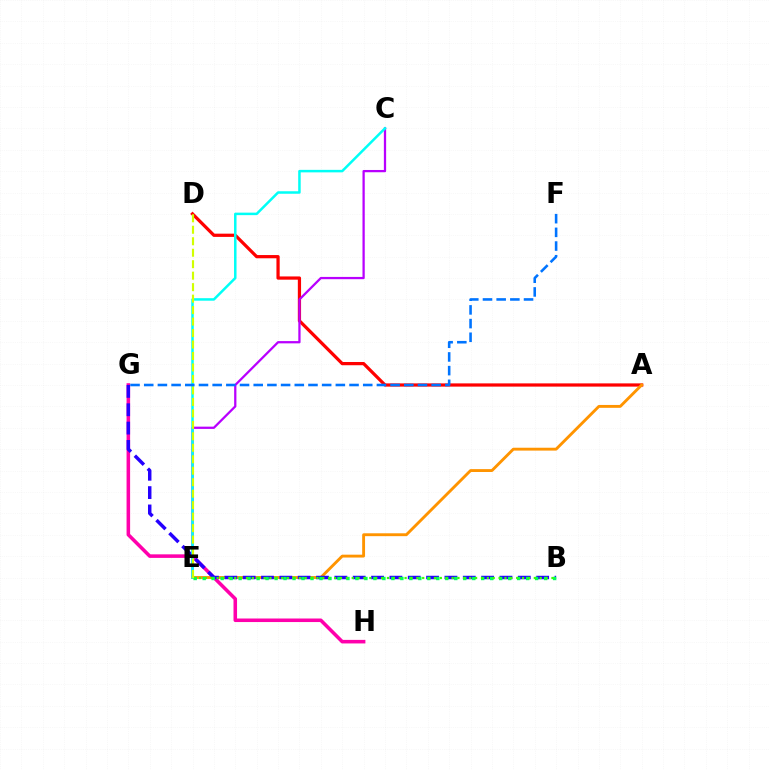{('G', 'H'): [{'color': '#ff00ac', 'line_style': 'solid', 'thickness': 2.55}], ('A', 'D'): [{'color': '#ff0000', 'line_style': 'solid', 'thickness': 2.33}], ('C', 'E'): [{'color': '#b900ff', 'line_style': 'solid', 'thickness': 1.63}, {'color': '#00fff6', 'line_style': 'solid', 'thickness': 1.8}], ('A', 'E'): [{'color': '#ff9400', 'line_style': 'solid', 'thickness': 2.07}], ('B', 'G'): [{'color': '#2500ff', 'line_style': 'dashed', 'thickness': 2.49}], ('B', 'E'): [{'color': '#00ff5c', 'line_style': 'dotted', 'thickness': 2.44}, {'color': '#3dff00', 'line_style': 'dotted', 'thickness': 1.6}], ('D', 'E'): [{'color': '#d1ff00', 'line_style': 'dashed', 'thickness': 1.56}], ('F', 'G'): [{'color': '#0074ff', 'line_style': 'dashed', 'thickness': 1.86}]}